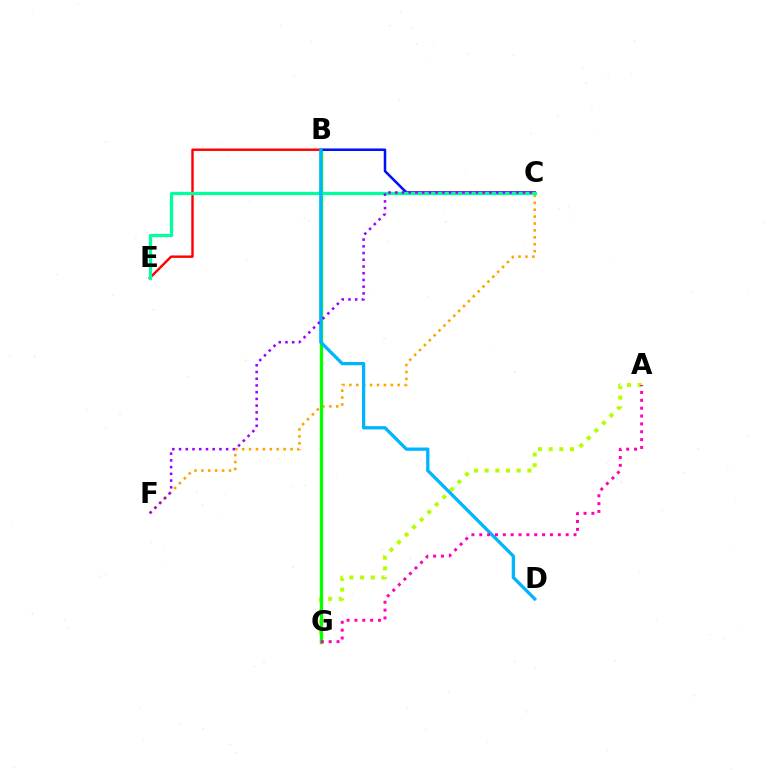{('C', 'F'): [{'color': '#ffa500', 'line_style': 'dotted', 'thickness': 1.88}, {'color': '#9b00ff', 'line_style': 'dotted', 'thickness': 1.83}], ('A', 'G'): [{'color': '#b3ff00', 'line_style': 'dotted', 'thickness': 2.9}, {'color': '#ff00bd', 'line_style': 'dotted', 'thickness': 2.13}], ('B', 'G'): [{'color': '#08ff00', 'line_style': 'solid', 'thickness': 2.38}], ('B', 'E'): [{'color': '#ff0000', 'line_style': 'solid', 'thickness': 1.74}], ('B', 'C'): [{'color': '#0010ff', 'line_style': 'solid', 'thickness': 1.82}], ('C', 'E'): [{'color': '#00ff9d', 'line_style': 'solid', 'thickness': 2.34}], ('B', 'D'): [{'color': '#00b5ff', 'line_style': 'solid', 'thickness': 2.36}]}